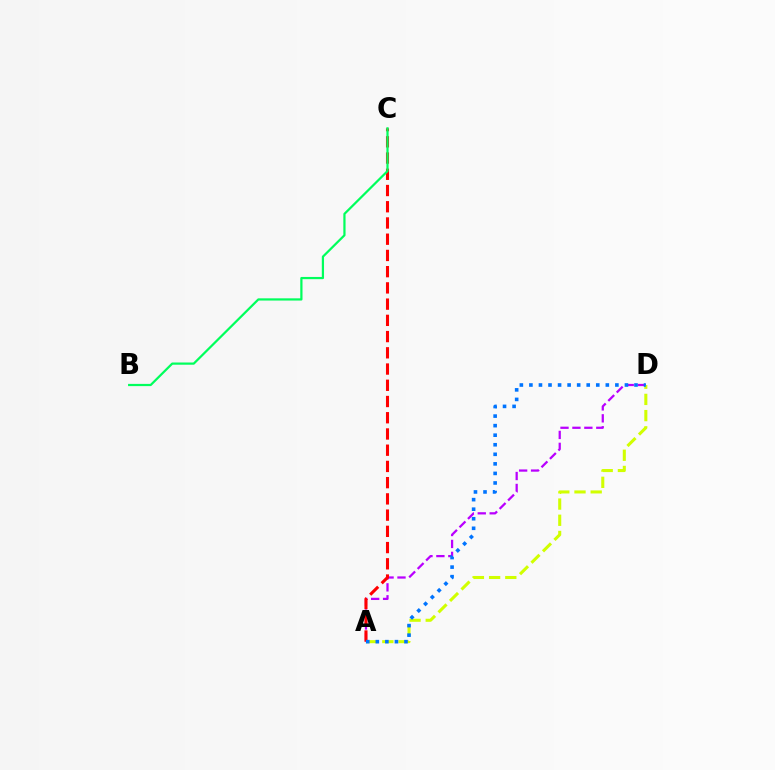{('A', 'D'): [{'color': '#b900ff', 'line_style': 'dashed', 'thickness': 1.62}, {'color': '#d1ff00', 'line_style': 'dashed', 'thickness': 2.2}, {'color': '#0074ff', 'line_style': 'dotted', 'thickness': 2.6}], ('A', 'C'): [{'color': '#ff0000', 'line_style': 'dashed', 'thickness': 2.2}], ('B', 'C'): [{'color': '#00ff5c', 'line_style': 'solid', 'thickness': 1.6}]}